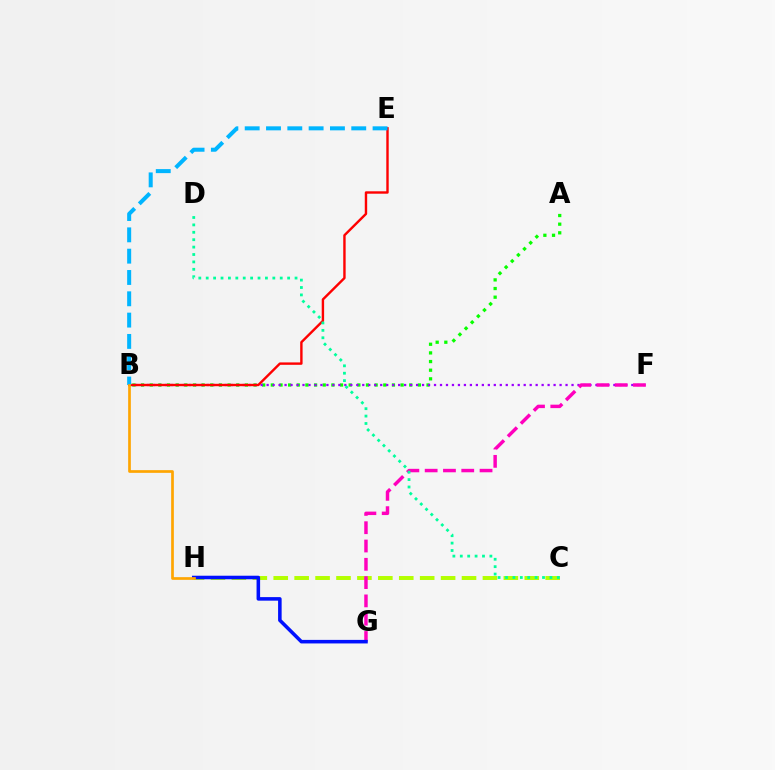{('A', 'B'): [{'color': '#08ff00', 'line_style': 'dotted', 'thickness': 2.35}], ('C', 'H'): [{'color': '#b3ff00', 'line_style': 'dashed', 'thickness': 2.84}], ('B', 'F'): [{'color': '#9b00ff', 'line_style': 'dotted', 'thickness': 1.62}], ('B', 'E'): [{'color': '#ff0000', 'line_style': 'solid', 'thickness': 1.73}, {'color': '#00b5ff', 'line_style': 'dashed', 'thickness': 2.9}], ('F', 'G'): [{'color': '#ff00bd', 'line_style': 'dashed', 'thickness': 2.49}], ('G', 'H'): [{'color': '#0010ff', 'line_style': 'solid', 'thickness': 2.56}], ('B', 'H'): [{'color': '#ffa500', 'line_style': 'solid', 'thickness': 1.94}], ('C', 'D'): [{'color': '#00ff9d', 'line_style': 'dotted', 'thickness': 2.01}]}